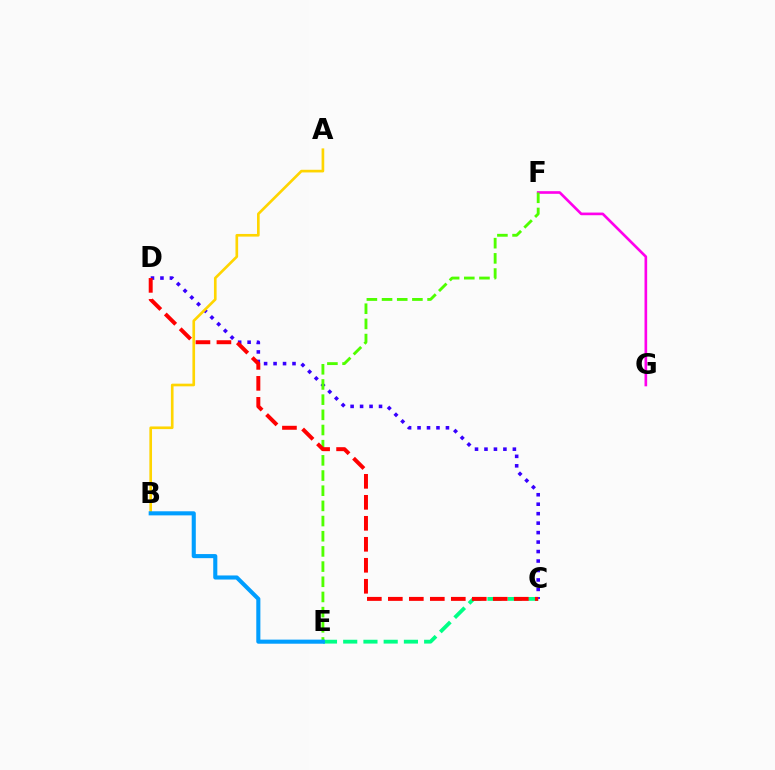{('F', 'G'): [{'color': '#ff00ed', 'line_style': 'solid', 'thickness': 1.91}], ('C', 'E'): [{'color': '#00ff86', 'line_style': 'dashed', 'thickness': 2.75}], ('C', 'D'): [{'color': '#3700ff', 'line_style': 'dotted', 'thickness': 2.57}, {'color': '#ff0000', 'line_style': 'dashed', 'thickness': 2.85}], ('E', 'F'): [{'color': '#4fff00', 'line_style': 'dashed', 'thickness': 2.06}], ('A', 'B'): [{'color': '#ffd500', 'line_style': 'solid', 'thickness': 1.91}], ('B', 'E'): [{'color': '#009eff', 'line_style': 'solid', 'thickness': 2.94}]}